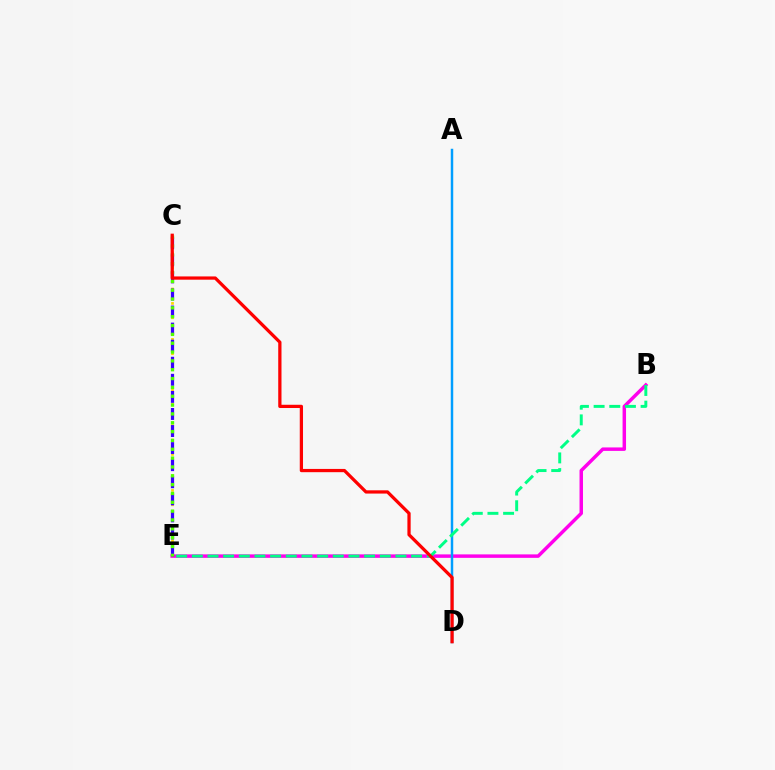{('B', 'E'): [{'color': '#ff00ed', 'line_style': 'solid', 'thickness': 2.5}, {'color': '#00ff86', 'line_style': 'dashed', 'thickness': 2.13}], ('C', 'E'): [{'color': '#ffd500', 'line_style': 'dotted', 'thickness': 1.95}, {'color': '#3700ff', 'line_style': 'dashed', 'thickness': 2.32}, {'color': '#4fff00', 'line_style': 'dotted', 'thickness': 2.4}], ('A', 'D'): [{'color': '#009eff', 'line_style': 'solid', 'thickness': 1.78}], ('C', 'D'): [{'color': '#ff0000', 'line_style': 'solid', 'thickness': 2.34}]}